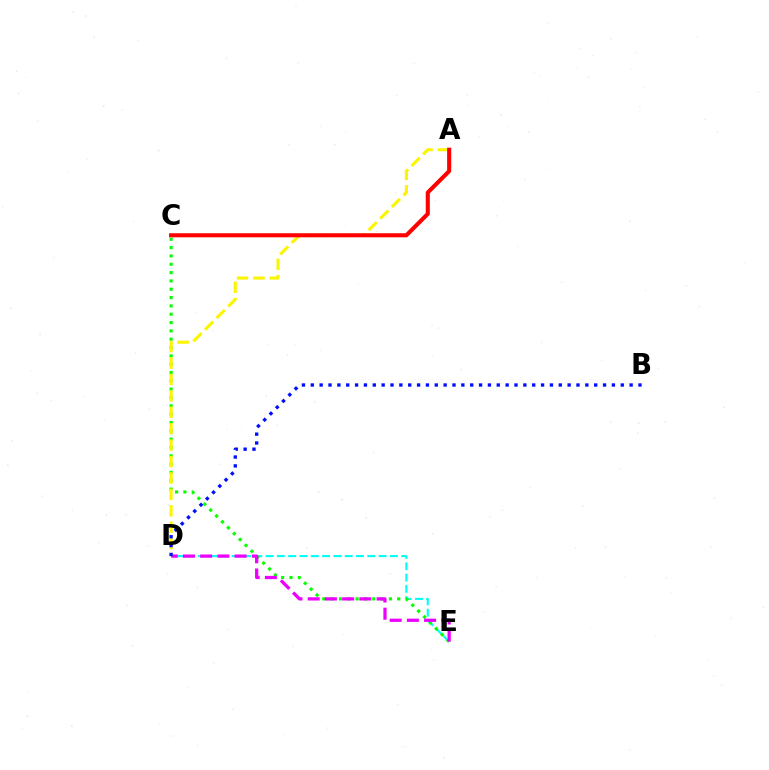{('D', 'E'): [{'color': '#00fff6', 'line_style': 'dashed', 'thickness': 1.54}, {'color': '#ee00ff', 'line_style': 'dashed', 'thickness': 2.34}], ('C', 'E'): [{'color': '#08ff00', 'line_style': 'dotted', 'thickness': 2.26}], ('A', 'D'): [{'color': '#fcf500', 'line_style': 'dashed', 'thickness': 2.23}], ('B', 'D'): [{'color': '#0010ff', 'line_style': 'dotted', 'thickness': 2.41}], ('A', 'C'): [{'color': '#ff0000', 'line_style': 'solid', 'thickness': 2.94}]}